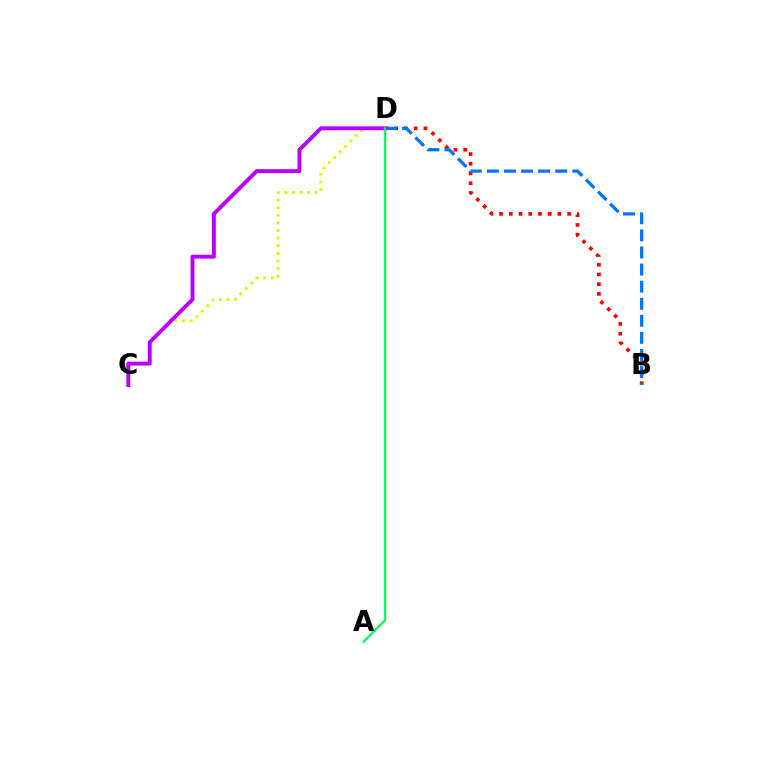{('B', 'D'): [{'color': '#ff0000', 'line_style': 'dotted', 'thickness': 2.64}, {'color': '#0074ff', 'line_style': 'dashed', 'thickness': 2.32}], ('C', 'D'): [{'color': '#d1ff00', 'line_style': 'dotted', 'thickness': 2.07}, {'color': '#b900ff', 'line_style': 'solid', 'thickness': 2.81}], ('A', 'D'): [{'color': '#00ff5c', 'line_style': 'solid', 'thickness': 1.65}]}